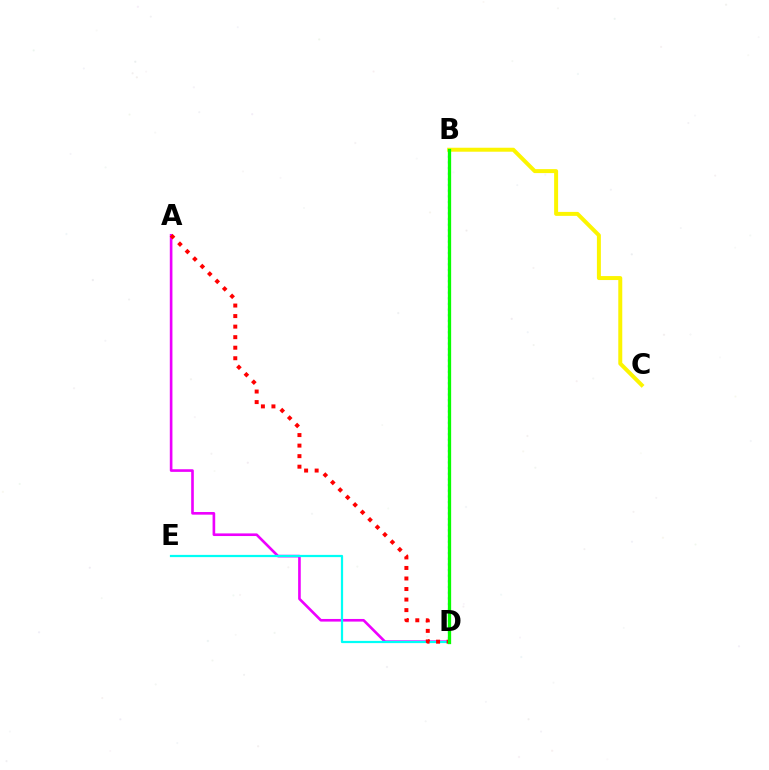{('A', 'D'): [{'color': '#ee00ff', 'line_style': 'solid', 'thickness': 1.9}, {'color': '#ff0000', 'line_style': 'dotted', 'thickness': 2.86}], ('D', 'E'): [{'color': '#00fff6', 'line_style': 'solid', 'thickness': 1.6}], ('B', 'D'): [{'color': '#0010ff', 'line_style': 'dotted', 'thickness': 1.54}, {'color': '#08ff00', 'line_style': 'solid', 'thickness': 2.37}], ('B', 'C'): [{'color': '#fcf500', 'line_style': 'solid', 'thickness': 2.86}]}